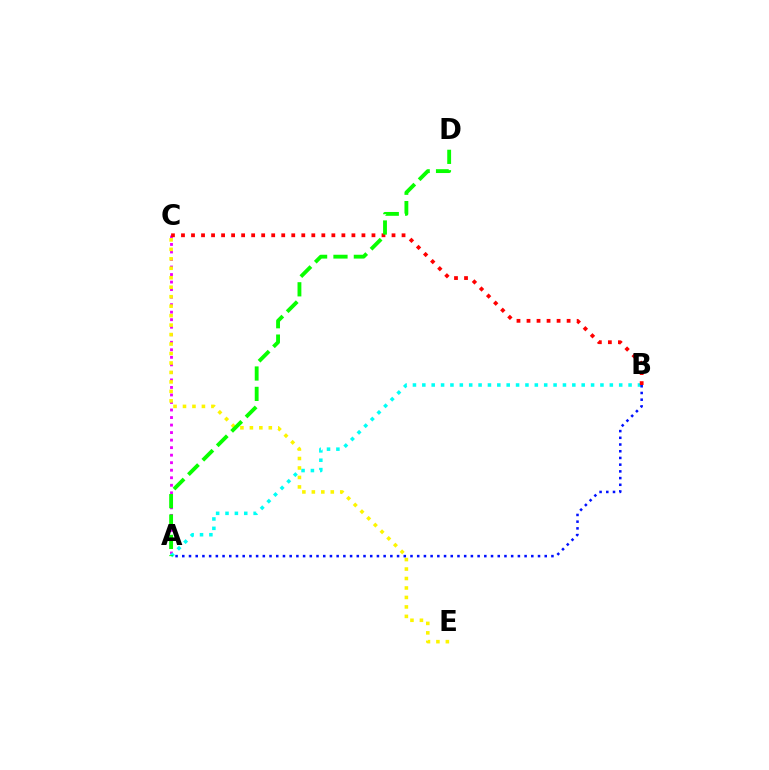{('A', 'C'): [{'color': '#ee00ff', 'line_style': 'dotted', 'thickness': 2.04}], ('A', 'B'): [{'color': '#00fff6', 'line_style': 'dotted', 'thickness': 2.55}, {'color': '#0010ff', 'line_style': 'dotted', 'thickness': 1.82}], ('C', 'E'): [{'color': '#fcf500', 'line_style': 'dotted', 'thickness': 2.57}], ('B', 'C'): [{'color': '#ff0000', 'line_style': 'dotted', 'thickness': 2.72}], ('A', 'D'): [{'color': '#08ff00', 'line_style': 'dashed', 'thickness': 2.77}]}